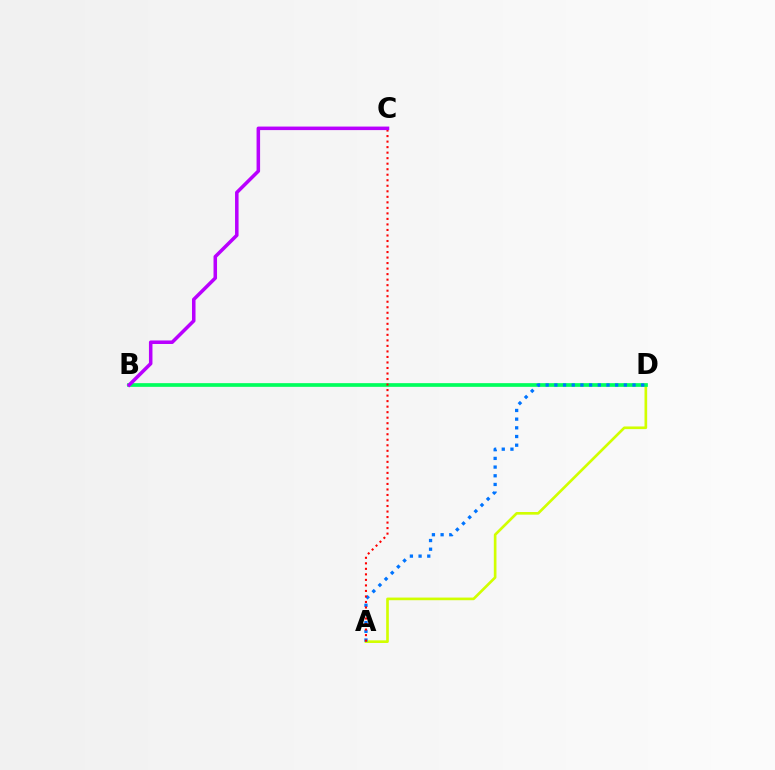{('A', 'D'): [{'color': '#d1ff00', 'line_style': 'solid', 'thickness': 1.91}, {'color': '#0074ff', 'line_style': 'dotted', 'thickness': 2.36}], ('B', 'D'): [{'color': '#00ff5c', 'line_style': 'solid', 'thickness': 2.66}], ('A', 'C'): [{'color': '#ff0000', 'line_style': 'dotted', 'thickness': 1.5}], ('B', 'C'): [{'color': '#b900ff', 'line_style': 'solid', 'thickness': 2.54}]}